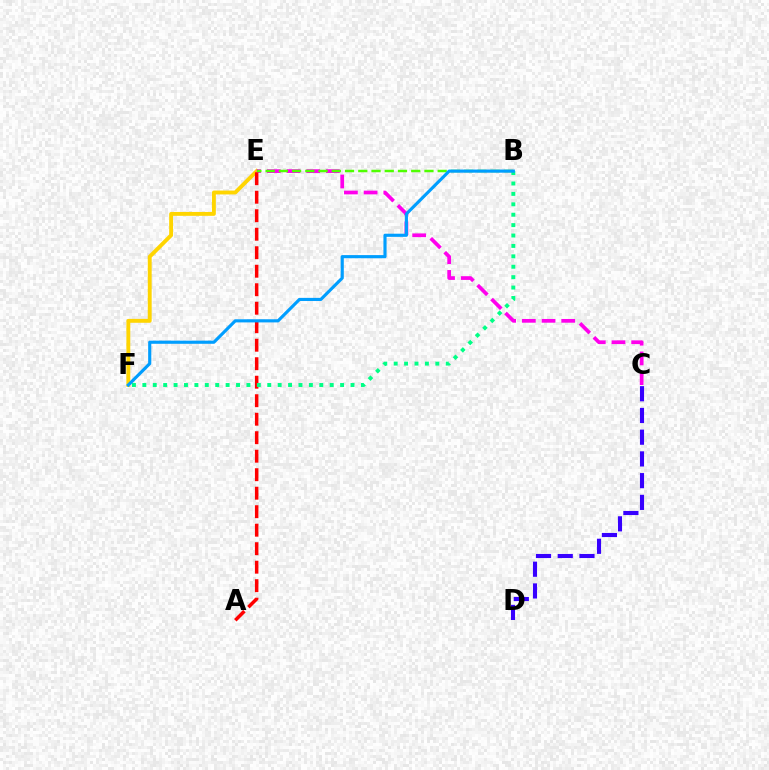{('E', 'F'): [{'color': '#ffd500', 'line_style': 'solid', 'thickness': 2.8}], ('C', 'E'): [{'color': '#ff00ed', 'line_style': 'dashed', 'thickness': 2.68}], ('A', 'E'): [{'color': '#ff0000', 'line_style': 'dashed', 'thickness': 2.51}], ('B', 'E'): [{'color': '#4fff00', 'line_style': 'dashed', 'thickness': 1.8}], ('C', 'D'): [{'color': '#3700ff', 'line_style': 'dashed', 'thickness': 2.95}], ('B', 'F'): [{'color': '#00ff86', 'line_style': 'dotted', 'thickness': 2.83}, {'color': '#009eff', 'line_style': 'solid', 'thickness': 2.26}]}